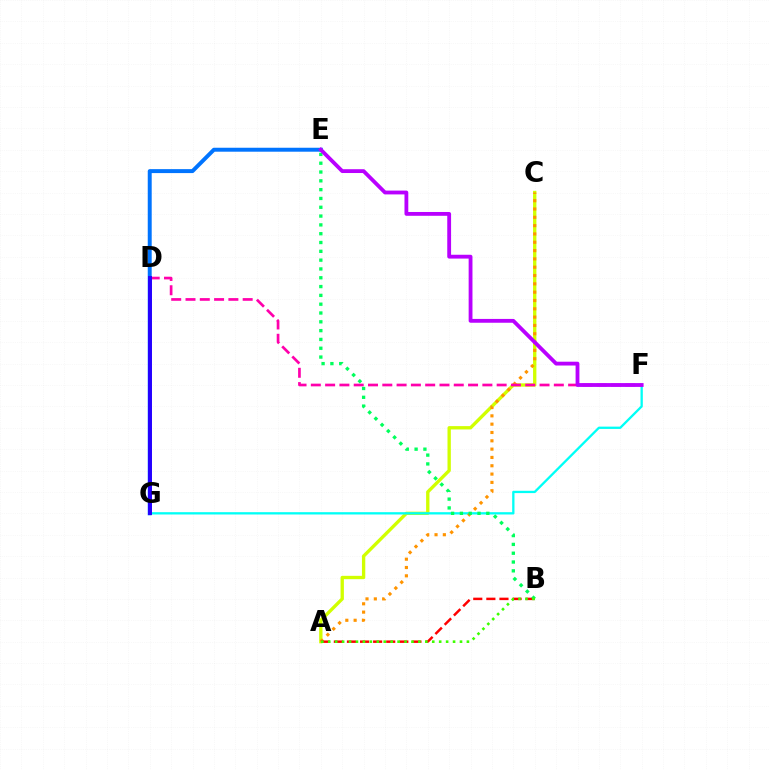{('A', 'C'): [{'color': '#d1ff00', 'line_style': 'solid', 'thickness': 2.4}, {'color': '#ff9400', 'line_style': 'dotted', 'thickness': 2.26}], ('E', 'G'): [{'color': '#0074ff', 'line_style': 'solid', 'thickness': 2.85}], ('F', 'G'): [{'color': '#00fff6', 'line_style': 'solid', 'thickness': 1.66}], ('A', 'B'): [{'color': '#ff0000', 'line_style': 'dashed', 'thickness': 1.78}, {'color': '#3dff00', 'line_style': 'dotted', 'thickness': 1.88}], ('D', 'F'): [{'color': '#ff00ac', 'line_style': 'dashed', 'thickness': 1.94}], ('D', 'G'): [{'color': '#2500ff', 'line_style': 'solid', 'thickness': 2.84}], ('B', 'E'): [{'color': '#00ff5c', 'line_style': 'dotted', 'thickness': 2.39}], ('E', 'F'): [{'color': '#b900ff', 'line_style': 'solid', 'thickness': 2.75}]}